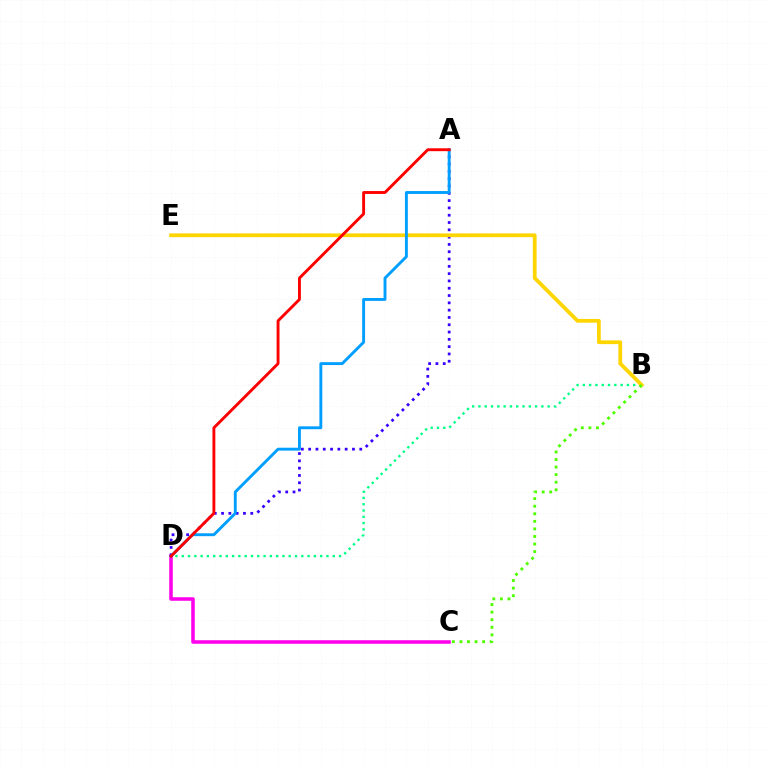{('B', 'D'): [{'color': '#00ff86', 'line_style': 'dotted', 'thickness': 1.71}], ('C', 'D'): [{'color': '#ff00ed', 'line_style': 'solid', 'thickness': 2.55}], ('A', 'D'): [{'color': '#3700ff', 'line_style': 'dotted', 'thickness': 1.98}, {'color': '#009eff', 'line_style': 'solid', 'thickness': 2.08}, {'color': '#ff0000', 'line_style': 'solid', 'thickness': 2.07}], ('B', 'E'): [{'color': '#ffd500', 'line_style': 'solid', 'thickness': 2.7}], ('B', 'C'): [{'color': '#4fff00', 'line_style': 'dotted', 'thickness': 2.06}]}